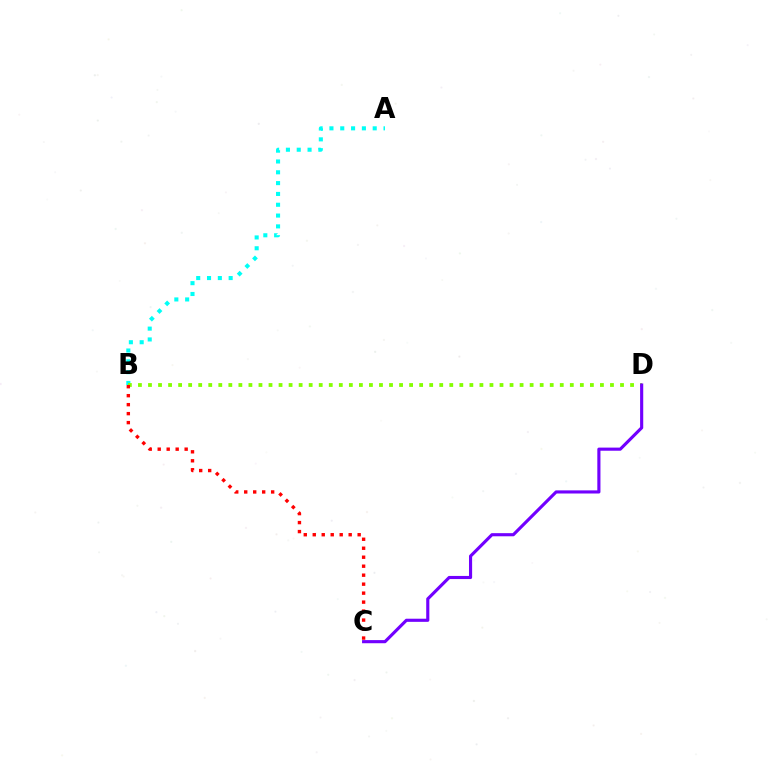{('A', 'B'): [{'color': '#00fff6', 'line_style': 'dotted', 'thickness': 2.94}], ('B', 'D'): [{'color': '#84ff00', 'line_style': 'dotted', 'thickness': 2.73}], ('B', 'C'): [{'color': '#ff0000', 'line_style': 'dotted', 'thickness': 2.44}], ('C', 'D'): [{'color': '#7200ff', 'line_style': 'solid', 'thickness': 2.25}]}